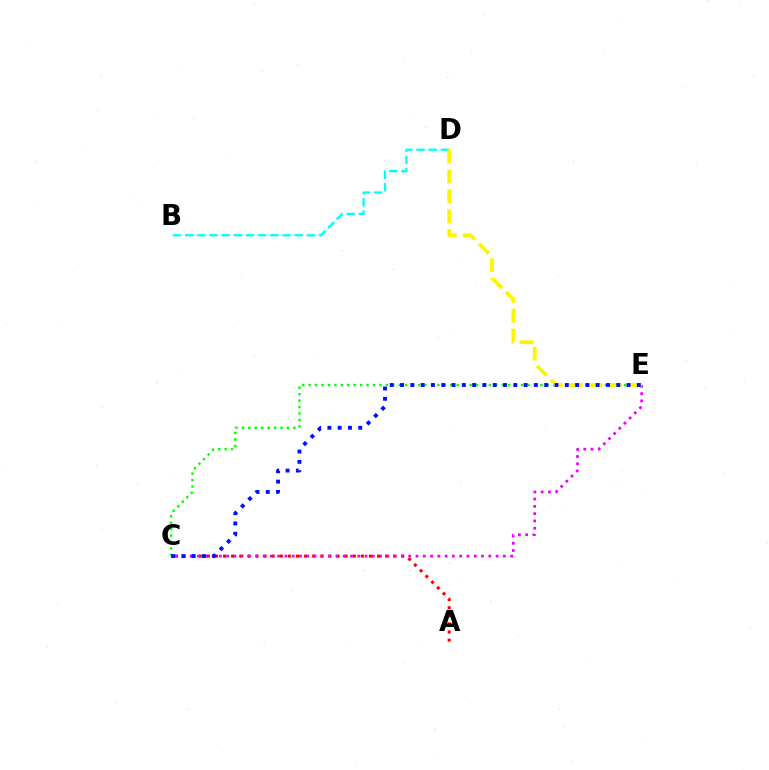{('A', 'C'): [{'color': '#ff0000', 'line_style': 'dotted', 'thickness': 2.2}], ('C', 'E'): [{'color': '#08ff00', 'line_style': 'dotted', 'thickness': 1.75}, {'color': '#ee00ff', 'line_style': 'dotted', 'thickness': 1.98}, {'color': '#0010ff', 'line_style': 'dotted', 'thickness': 2.8}], ('B', 'D'): [{'color': '#00fff6', 'line_style': 'dashed', 'thickness': 1.65}], ('D', 'E'): [{'color': '#fcf500', 'line_style': 'dashed', 'thickness': 2.69}]}